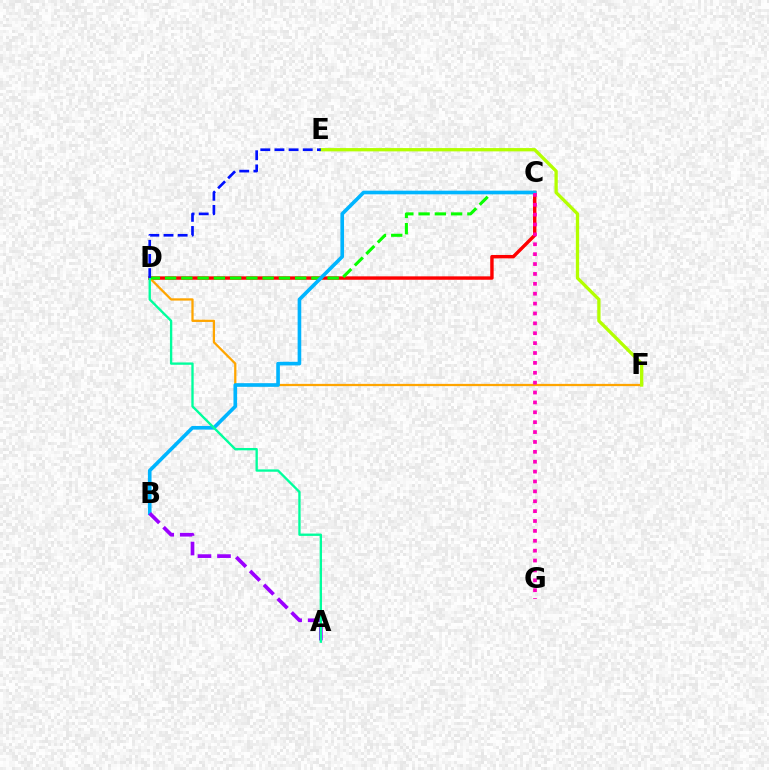{('C', 'D'): [{'color': '#ff0000', 'line_style': 'solid', 'thickness': 2.46}, {'color': '#08ff00', 'line_style': 'dashed', 'thickness': 2.21}], ('D', 'F'): [{'color': '#ffa500', 'line_style': 'solid', 'thickness': 1.63}], ('E', 'F'): [{'color': '#b3ff00', 'line_style': 'solid', 'thickness': 2.37}], ('B', 'C'): [{'color': '#00b5ff', 'line_style': 'solid', 'thickness': 2.61}], ('A', 'B'): [{'color': '#9b00ff', 'line_style': 'dashed', 'thickness': 2.65}], ('C', 'G'): [{'color': '#ff00bd', 'line_style': 'dotted', 'thickness': 2.69}], ('A', 'D'): [{'color': '#00ff9d', 'line_style': 'solid', 'thickness': 1.69}], ('D', 'E'): [{'color': '#0010ff', 'line_style': 'dashed', 'thickness': 1.92}]}